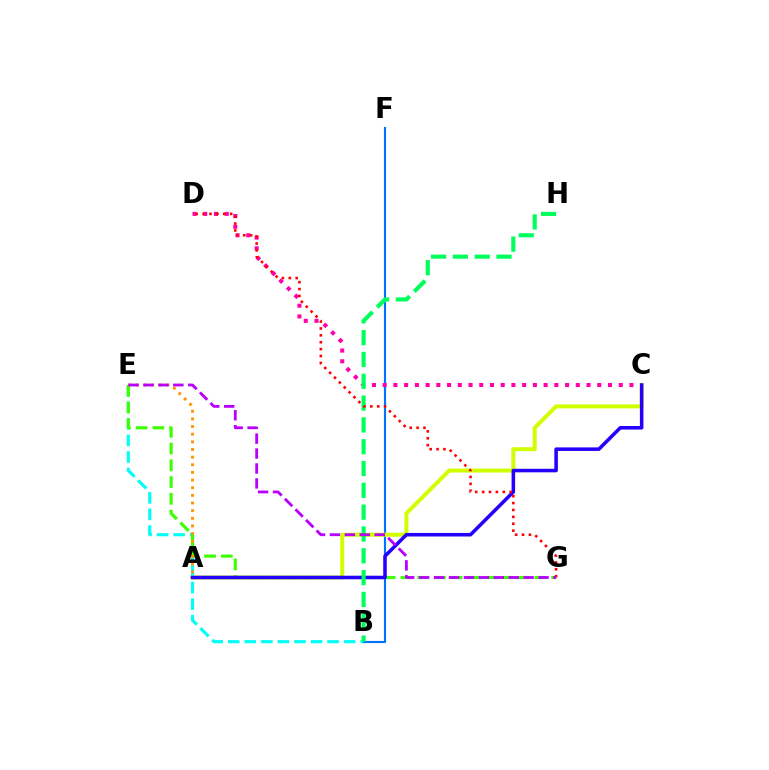{('B', 'E'): [{'color': '#00fff6', 'line_style': 'dashed', 'thickness': 2.25}], ('B', 'F'): [{'color': '#0074ff', 'line_style': 'solid', 'thickness': 1.54}], ('C', 'D'): [{'color': '#ff00ac', 'line_style': 'dotted', 'thickness': 2.92}], ('A', 'C'): [{'color': '#d1ff00', 'line_style': 'solid', 'thickness': 2.86}, {'color': '#2500ff', 'line_style': 'solid', 'thickness': 2.55}], ('E', 'G'): [{'color': '#3dff00', 'line_style': 'dashed', 'thickness': 2.28}, {'color': '#b900ff', 'line_style': 'dashed', 'thickness': 2.03}], ('B', 'H'): [{'color': '#00ff5c', 'line_style': 'dashed', 'thickness': 2.96}], ('A', 'E'): [{'color': '#ff9400', 'line_style': 'dotted', 'thickness': 2.08}], ('D', 'G'): [{'color': '#ff0000', 'line_style': 'dotted', 'thickness': 1.87}]}